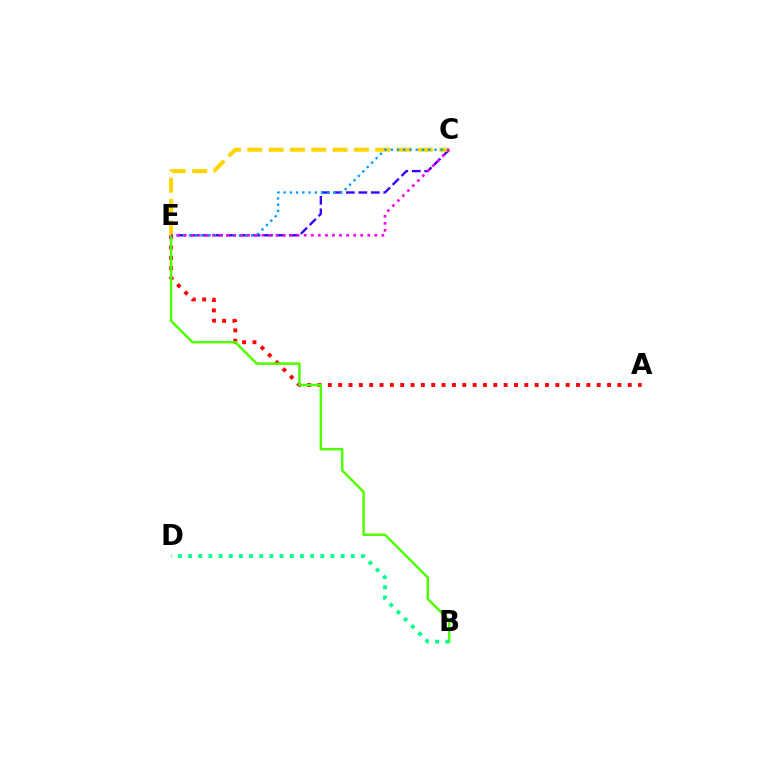{('A', 'E'): [{'color': '#ff0000', 'line_style': 'dotted', 'thickness': 2.81}], ('C', 'E'): [{'color': '#3700ff', 'line_style': 'dashed', 'thickness': 1.69}, {'color': '#ffd500', 'line_style': 'dashed', 'thickness': 2.9}, {'color': '#009eff', 'line_style': 'dotted', 'thickness': 1.7}, {'color': '#ff00ed', 'line_style': 'dotted', 'thickness': 1.92}], ('B', 'E'): [{'color': '#4fff00', 'line_style': 'solid', 'thickness': 1.78}], ('B', 'D'): [{'color': '#00ff86', 'line_style': 'dotted', 'thickness': 2.76}]}